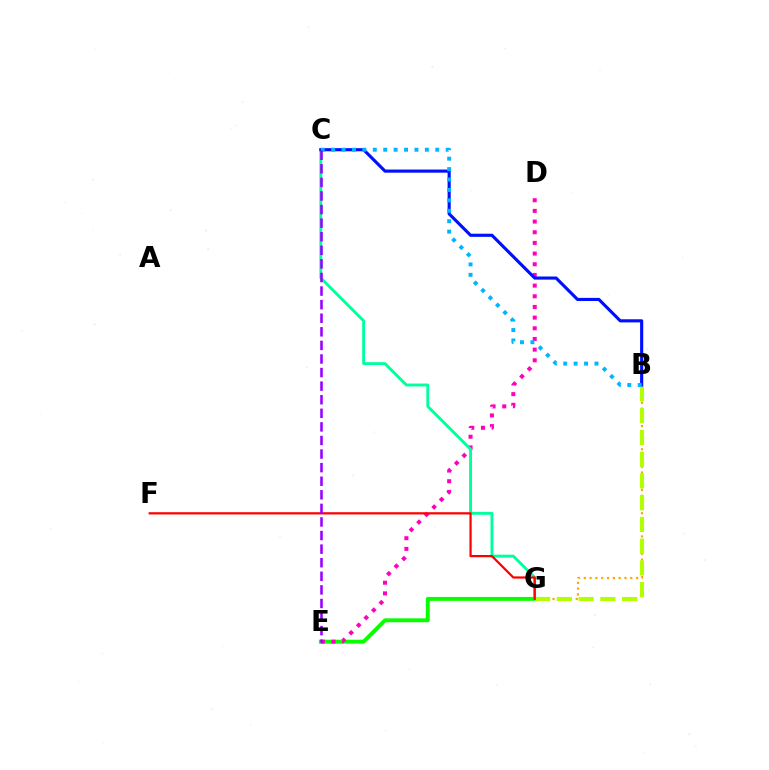{('E', 'G'): [{'color': '#08ff00', 'line_style': 'solid', 'thickness': 2.82}], ('D', 'E'): [{'color': '#ff00bd', 'line_style': 'dotted', 'thickness': 2.9}], ('C', 'G'): [{'color': '#00ff9d', 'line_style': 'solid', 'thickness': 2.08}], ('B', 'G'): [{'color': '#ffa500', 'line_style': 'dotted', 'thickness': 1.58}, {'color': '#b3ff00', 'line_style': 'dashed', 'thickness': 2.95}], ('B', 'C'): [{'color': '#0010ff', 'line_style': 'solid', 'thickness': 2.25}, {'color': '#00b5ff', 'line_style': 'dotted', 'thickness': 2.83}], ('F', 'G'): [{'color': '#ff0000', 'line_style': 'solid', 'thickness': 1.61}], ('C', 'E'): [{'color': '#9b00ff', 'line_style': 'dashed', 'thickness': 1.85}]}